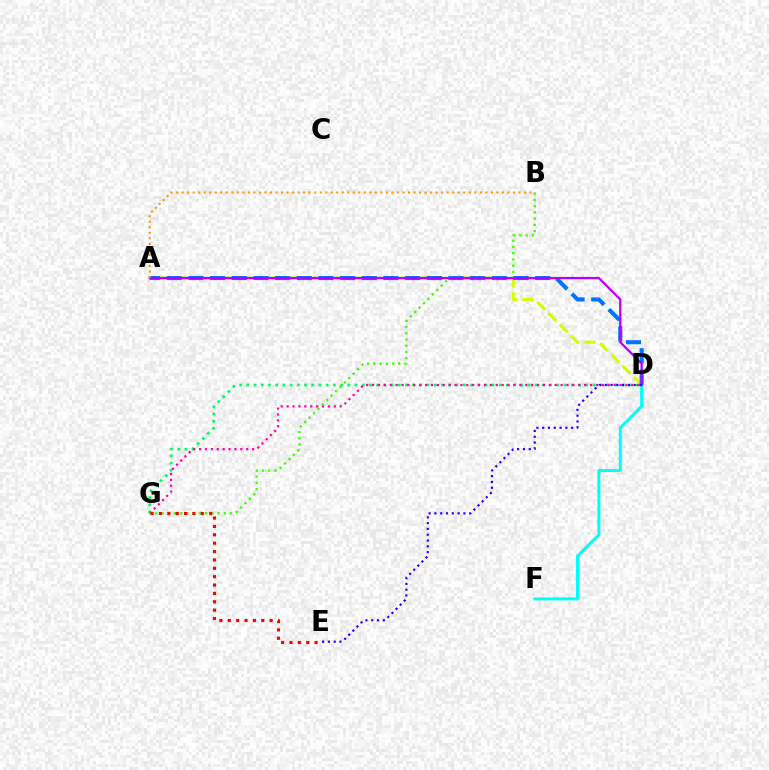{('D', 'G'): [{'color': '#00ff5c', 'line_style': 'dotted', 'thickness': 1.96}, {'color': '#ff00ac', 'line_style': 'dotted', 'thickness': 1.6}], ('A', 'D'): [{'color': '#d1ff00', 'line_style': 'dashed', 'thickness': 2.17}, {'color': '#0074ff', 'line_style': 'dashed', 'thickness': 2.94}, {'color': '#b900ff', 'line_style': 'solid', 'thickness': 1.65}], ('B', 'G'): [{'color': '#3dff00', 'line_style': 'dotted', 'thickness': 1.69}], ('D', 'F'): [{'color': '#00fff6', 'line_style': 'solid', 'thickness': 2.15}], ('A', 'B'): [{'color': '#ff9400', 'line_style': 'dotted', 'thickness': 1.5}], ('D', 'E'): [{'color': '#2500ff', 'line_style': 'dotted', 'thickness': 1.58}], ('E', 'G'): [{'color': '#ff0000', 'line_style': 'dotted', 'thickness': 2.27}]}